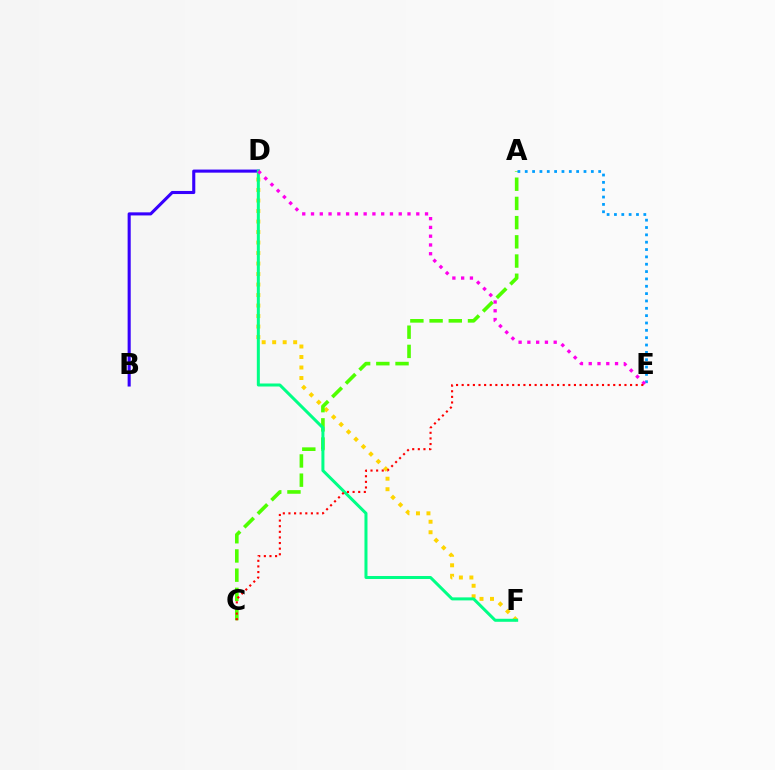{('B', 'D'): [{'color': '#3700ff', 'line_style': 'solid', 'thickness': 2.22}], ('D', 'F'): [{'color': '#ffd500', 'line_style': 'dotted', 'thickness': 2.85}, {'color': '#00ff86', 'line_style': 'solid', 'thickness': 2.17}], ('A', 'C'): [{'color': '#4fff00', 'line_style': 'dashed', 'thickness': 2.61}], ('A', 'E'): [{'color': '#009eff', 'line_style': 'dotted', 'thickness': 2.0}], ('D', 'E'): [{'color': '#ff00ed', 'line_style': 'dotted', 'thickness': 2.38}], ('C', 'E'): [{'color': '#ff0000', 'line_style': 'dotted', 'thickness': 1.53}]}